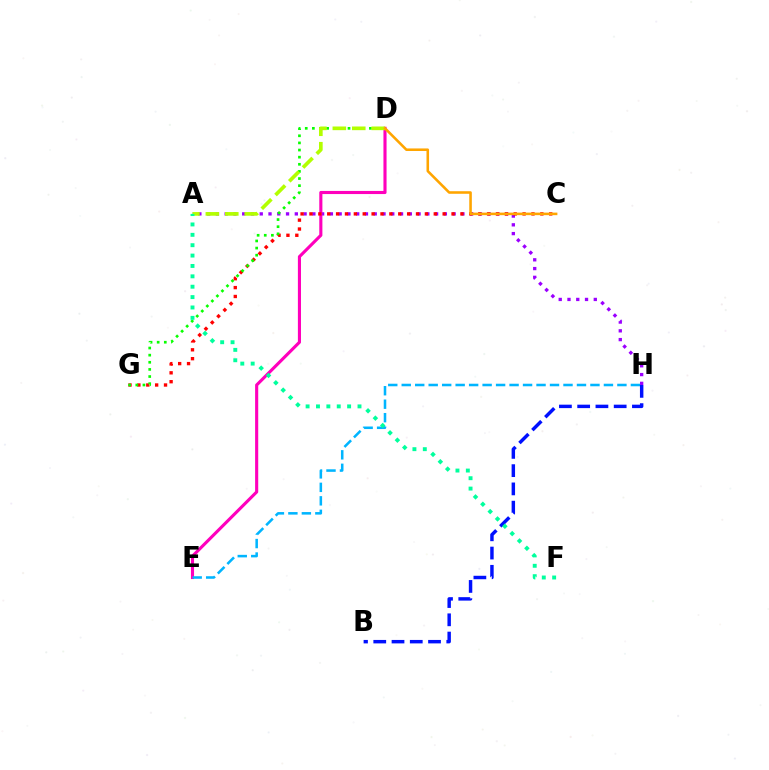{('A', 'H'): [{'color': '#9b00ff', 'line_style': 'dotted', 'thickness': 2.38}], ('D', 'E'): [{'color': '#ff00bd', 'line_style': 'solid', 'thickness': 2.24}], ('E', 'H'): [{'color': '#00b5ff', 'line_style': 'dashed', 'thickness': 1.83}], ('B', 'H'): [{'color': '#0010ff', 'line_style': 'dashed', 'thickness': 2.48}], ('C', 'G'): [{'color': '#ff0000', 'line_style': 'dotted', 'thickness': 2.41}], ('D', 'G'): [{'color': '#08ff00', 'line_style': 'dotted', 'thickness': 1.94}], ('A', 'D'): [{'color': '#b3ff00', 'line_style': 'dashed', 'thickness': 2.64}], ('C', 'D'): [{'color': '#ffa500', 'line_style': 'solid', 'thickness': 1.85}], ('A', 'F'): [{'color': '#00ff9d', 'line_style': 'dotted', 'thickness': 2.82}]}